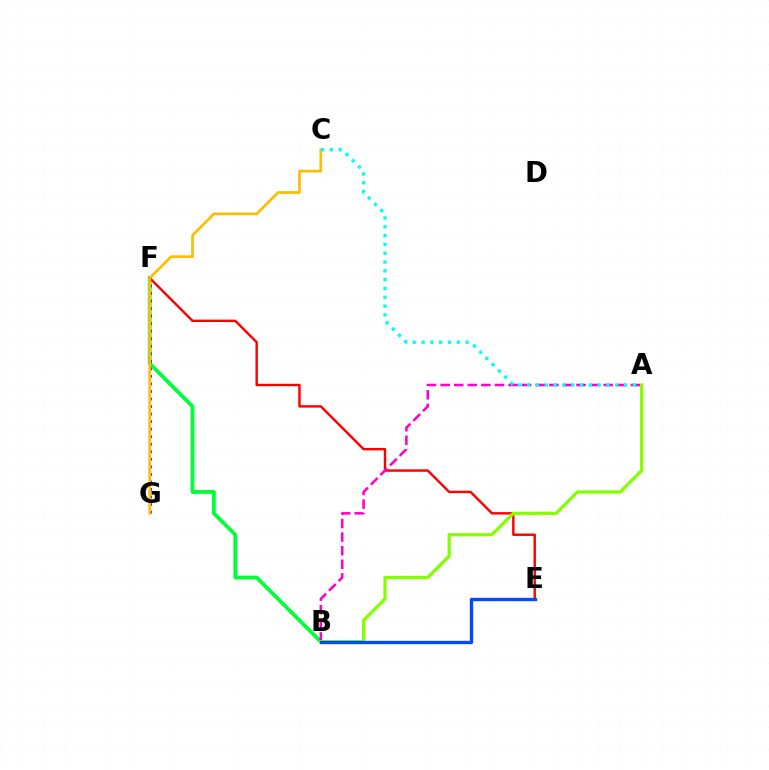{('B', 'F'): [{'color': '#00ff39', 'line_style': 'solid', 'thickness': 2.73}], ('F', 'G'): [{'color': '#7200ff', 'line_style': 'dotted', 'thickness': 2.05}], ('E', 'F'): [{'color': '#ff0000', 'line_style': 'solid', 'thickness': 1.75}], ('A', 'B'): [{'color': '#ff00cf', 'line_style': 'dashed', 'thickness': 1.85}, {'color': '#84ff00', 'line_style': 'solid', 'thickness': 2.33}], ('B', 'E'): [{'color': '#004bff', 'line_style': 'solid', 'thickness': 2.41}], ('C', 'G'): [{'color': '#ffbd00', 'line_style': 'solid', 'thickness': 1.94}], ('A', 'C'): [{'color': '#00fff6', 'line_style': 'dotted', 'thickness': 2.39}]}